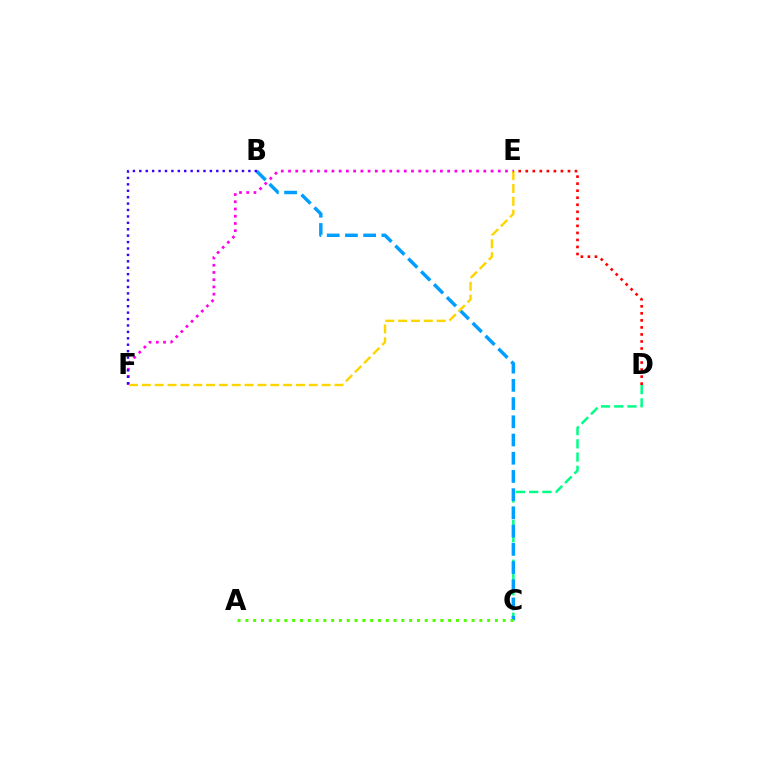{('C', 'D'): [{'color': '#00ff86', 'line_style': 'dashed', 'thickness': 1.8}], ('B', 'C'): [{'color': '#009eff', 'line_style': 'dashed', 'thickness': 2.47}], ('A', 'C'): [{'color': '#4fff00', 'line_style': 'dotted', 'thickness': 2.12}], ('E', 'F'): [{'color': '#ff00ed', 'line_style': 'dotted', 'thickness': 1.97}, {'color': '#ffd500', 'line_style': 'dashed', 'thickness': 1.74}], ('D', 'E'): [{'color': '#ff0000', 'line_style': 'dotted', 'thickness': 1.91}], ('B', 'F'): [{'color': '#3700ff', 'line_style': 'dotted', 'thickness': 1.74}]}